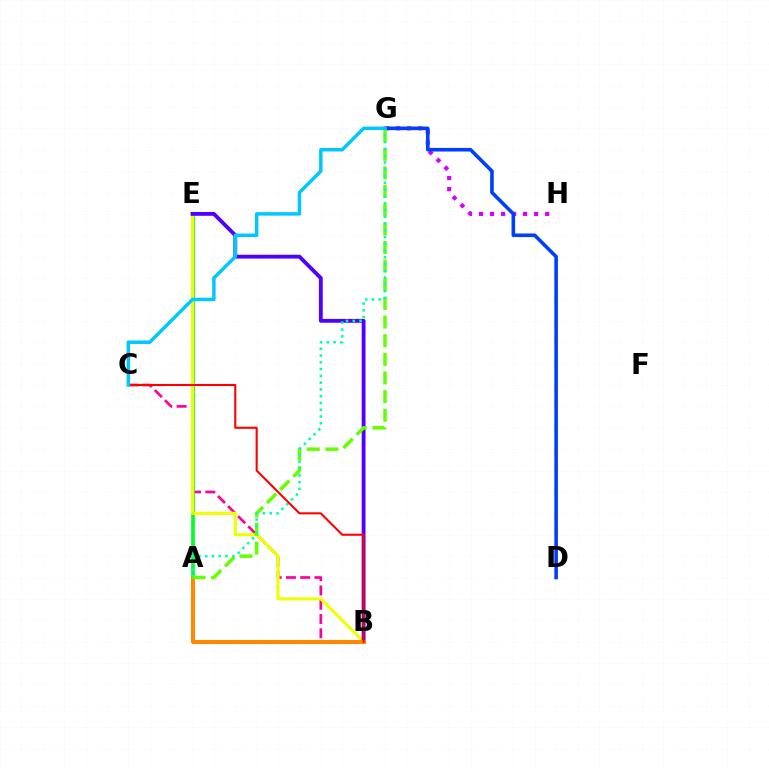{('B', 'C'): [{'color': '#ff00a0', 'line_style': 'dashed', 'thickness': 1.94}, {'color': '#ff0000', 'line_style': 'solid', 'thickness': 1.5}], ('G', 'H'): [{'color': '#d600ff', 'line_style': 'dotted', 'thickness': 3.0}], ('D', 'G'): [{'color': '#003fff', 'line_style': 'solid', 'thickness': 2.6}], ('A', 'E'): [{'color': '#00ff27', 'line_style': 'solid', 'thickness': 2.65}], ('B', 'E'): [{'color': '#eeff00', 'line_style': 'solid', 'thickness': 2.25}, {'color': '#4f00ff', 'line_style': 'solid', 'thickness': 2.76}], ('A', 'B'): [{'color': '#ff8800', 'line_style': 'solid', 'thickness': 2.92}], ('A', 'G'): [{'color': '#66ff00', 'line_style': 'dashed', 'thickness': 2.53}, {'color': '#00ffaf', 'line_style': 'dotted', 'thickness': 1.84}], ('C', 'G'): [{'color': '#00c7ff', 'line_style': 'solid', 'thickness': 2.5}]}